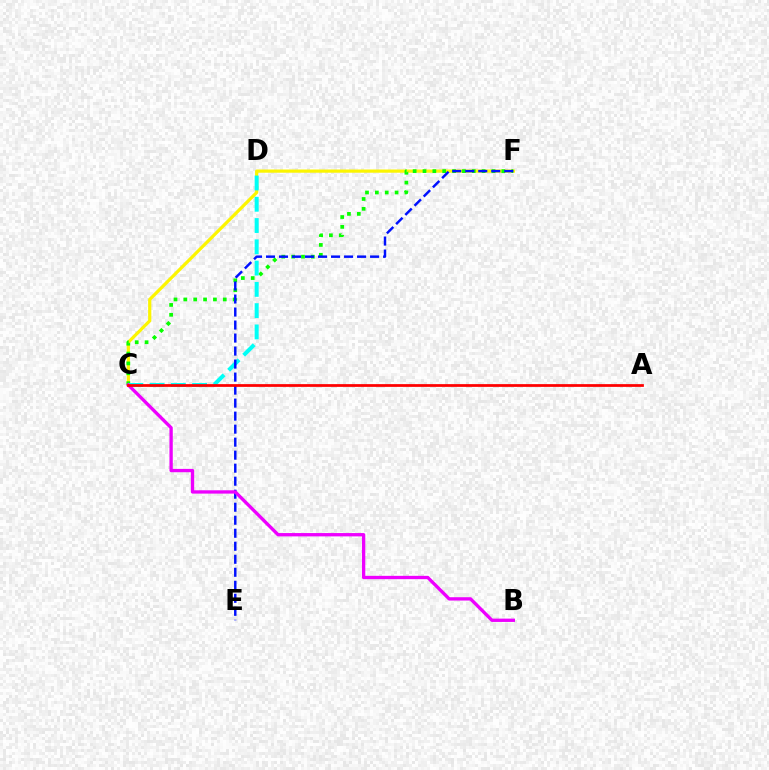{('C', 'F'): [{'color': '#fcf500', 'line_style': 'solid', 'thickness': 2.31}, {'color': '#08ff00', 'line_style': 'dotted', 'thickness': 2.68}], ('C', 'D'): [{'color': '#00fff6', 'line_style': 'dashed', 'thickness': 2.89}], ('E', 'F'): [{'color': '#0010ff', 'line_style': 'dashed', 'thickness': 1.77}], ('B', 'C'): [{'color': '#ee00ff', 'line_style': 'solid', 'thickness': 2.39}], ('A', 'C'): [{'color': '#ff0000', 'line_style': 'solid', 'thickness': 1.98}]}